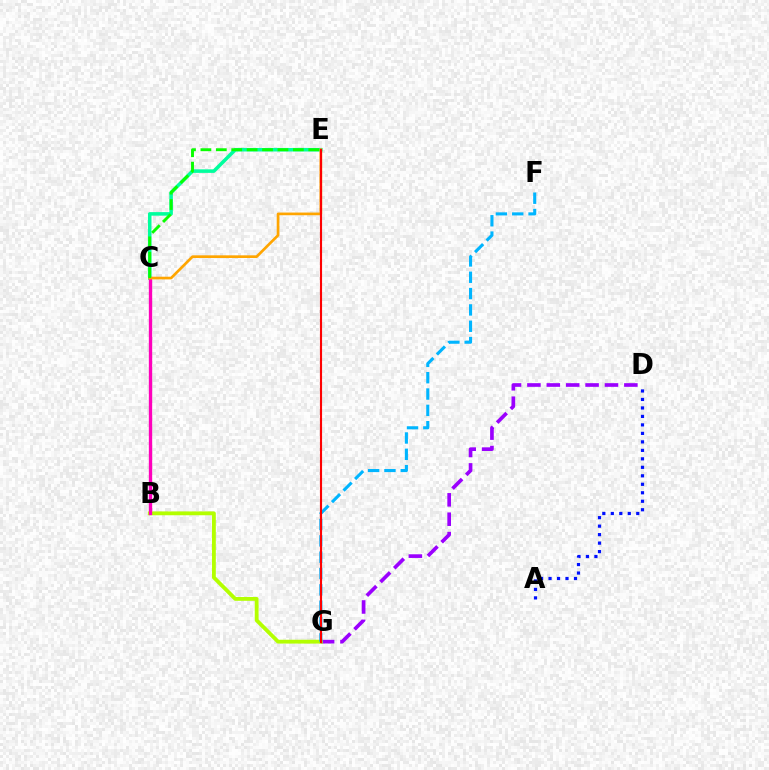{('D', 'G'): [{'color': '#9b00ff', 'line_style': 'dashed', 'thickness': 2.63}], ('A', 'D'): [{'color': '#0010ff', 'line_style': 'dotted', 'thickness': 2.31}], ('B', 'G'): [{'color': '#b3ff00', 'line_style': 'solid', 'thickness': 2.76}], ('C', 'E'): [{'color': '#00ff9d', 'line_style': 'solid', 'thickness': 2.54}, {'color': '#ffa500', 'line_style': 'solid', 'thickness': 1.93}, {'color': '#08ff00', 'line_style': 'dashed', 'thickness': 2.09}], ('B', 'C'): [{'color': '#ff00bd', 'line_style': 'solid', 'thickness': 2.4}], ('F', 'G'): [{'color': '#00b5ff', 'line_style': 'dashed', 'thickness': 2.22}], ('E', 'G'): [{'color': '#ff0000', 'line_style': 'solid', 'thickness': 1.53}]}